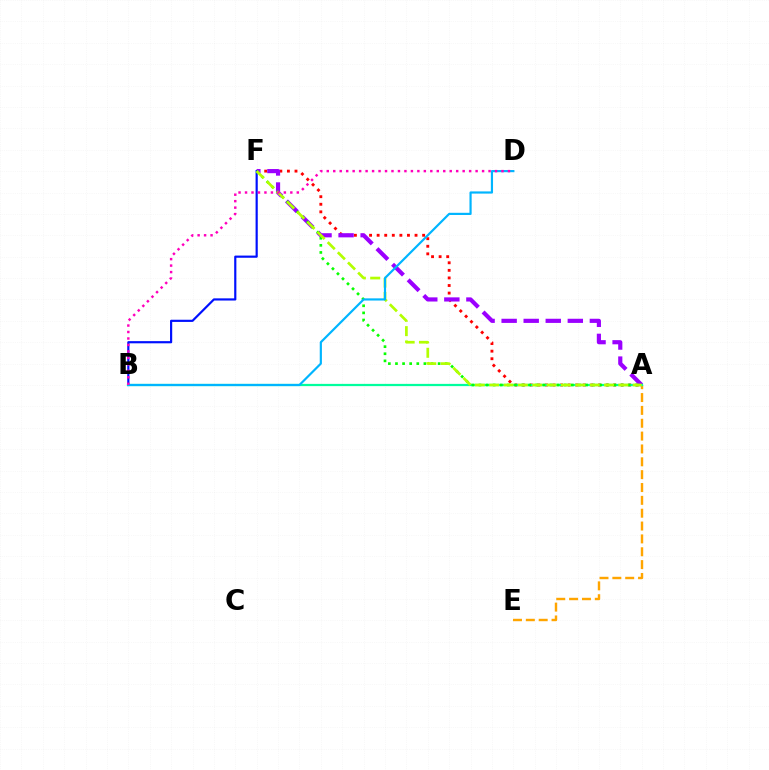{('A', 'F'): [{'color': '#ff0000', 'line_style': 'dotted', 'thickness': 2.06}, {'color': '#9b00ff', 'line_style': 'dashed', 'thickness': 3.0}, {'color': '#08ff00', 'line_style': 'dotted', 'thickness': 1.93}, {'color': '#b3ff00', 'line_style': 'dashed', 'thickness': 1.95}], ('A', 'E'): [{'color': '#ffa500', 'line_style': 'dashed', 'thickness': 1.75}], ('B', 'F'): [{'color': '#0010ff', 'line_style': 'solid', 'thickness': 1.57}], ('A', 'B'): [{'color': '#00ff9d', 'line_style': 'solid', 'thickness': 1.61}], ('B', 'D'): [{'color': '#00b5ff', 'line_style': 'solid', 'thickness': 1.57}, {'color': '#ff00bd', 'line_style': 'dotted', 'thickness': 1.76}]}